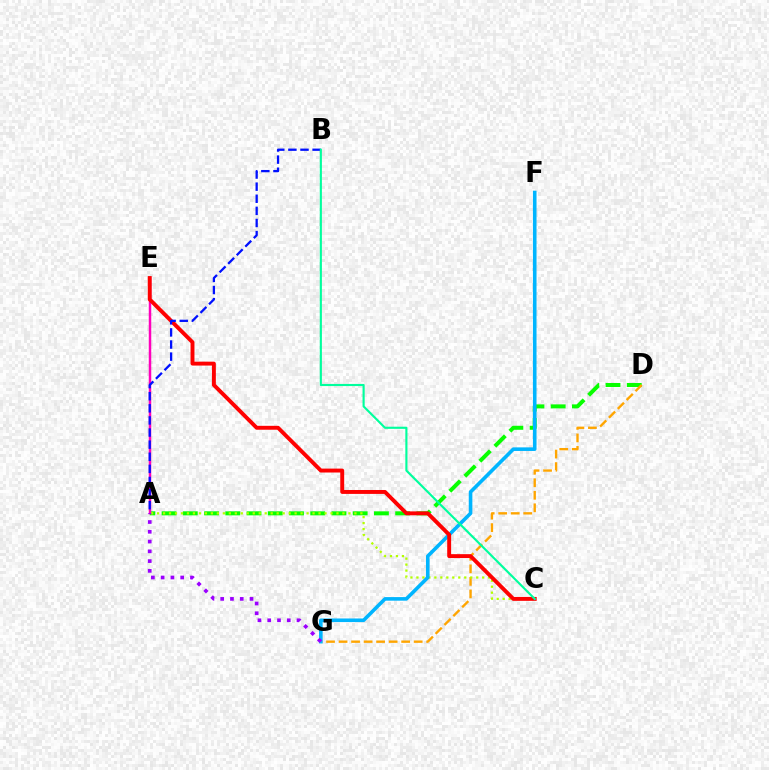{('A', 'D'): [{'color': '#08ff00', 'line_style': 'dashed', 'thickness': 2.88}], ('D', 'G'): [{'color': '#ffa500', 'line_style': 'dashed', 'thickness': 1.7}], ('A', 'E'): [{'color': '#ff00bd', 'line_style': 'solid', 'thickness': 1.79}], ('A', 'C'): [{'color': '#b3ff00', 'line_style': 'dotted', 'thickness': 1.62}], ('F', 'G'): [{'color': '#00b5ff', 'line_style': 'solid', 'thickness': 2.59}], ('C', 'E'): [{'color': '#ff0000', 'line_style': 'solid', 'thickness': 2.82}], ('A', 'B'): [{'color': '#0010ff', 'line_style': 'dashed', 'thickness': 1.64}], ('B', 'C'): [{'color': '#00ff9d', 'line_style': 'solid', 'thickness': 1.54}], ('A', 'G'): [{'color': '#9b00ff', 'line_style': 'dotted', 'thickness': 2.66}]}